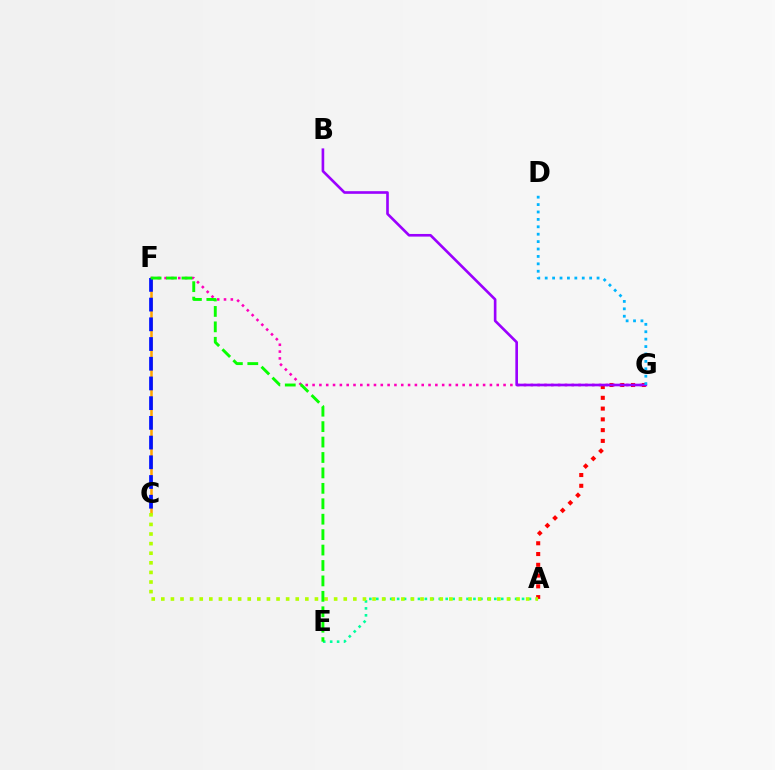{('A', 'E'): [{'color': '#00ff9d', 'line_style': 'dotted', 'thickness': 1.89}], ('C', 'F'): [{'color': '#ffa500', 'line_style': 'solid', 'thickness': 1.82}, {'color': '#0010ff', 'line_style': 'dashed', 'thickness': 2.68}], ('A', 'G'): [{'color': '#ff0000', 'line_style': 'dotted', 'thickness': 2.93}], ('A', 'C'): [{'color': '#b3ff00', 'line_style': 'dotted', 'thickness': 2.61}], ('F', 'G'): [{'color': '#ff00bd', 'line_style': 'dotted', 'thickness': 1.85}], ('B', 'G'): [{'color': '#9b00ff', 'line_style': 'solid', 'thickness': 1.9}], ('D', 'G'): [{'color': '#00b5ff', 'line_style': 'dotted', 'thickness': 2.01}], ('E', 'F'): [{'color': '#08ff00', 'line_style': 'dashed', 'thickness': 2.1}]}